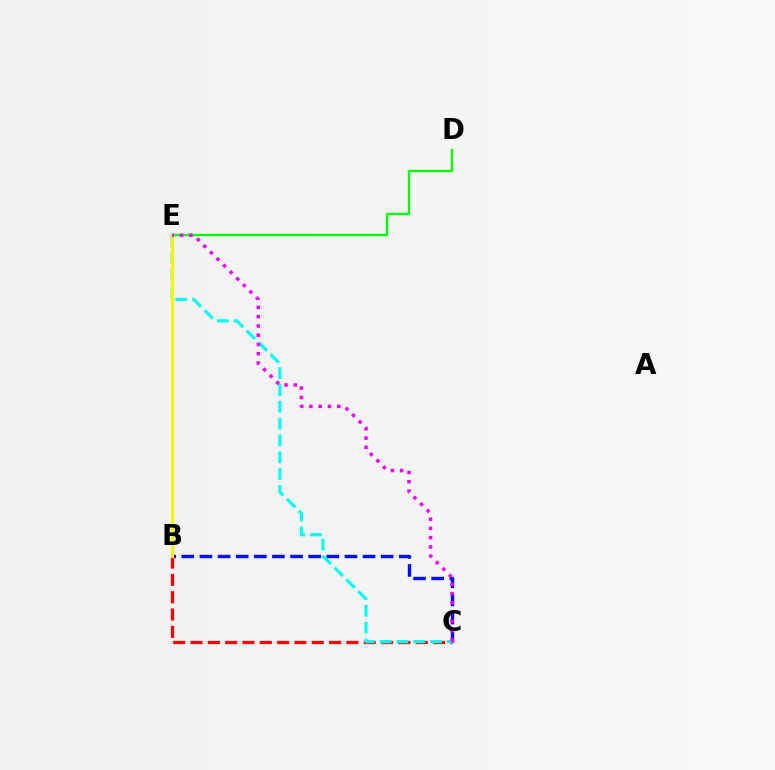{('B', 'C'): [{'color': '#0010ff', 'line_style': 'dashed', 'thickness': 2.46}, {'color': '#ff0000', 'line_style': 'dashed', 'thickness': 2.35}], ('D', 'E'): [{'color': '#08ff00', 'line_style': 'solid', 'thickness': 1.72}], ('C', 'E'): [{'color': '#00fff6', 'line_style': 'dashed', 'thickness': 2.29}, {'color': '#ee00ff', 'line_style': 'dotted', 'thickness': 2.52}], ('B', 'E'): [{'color': '#fcf500', 'line_style': 'solid', 'thickness': 2.27}]}